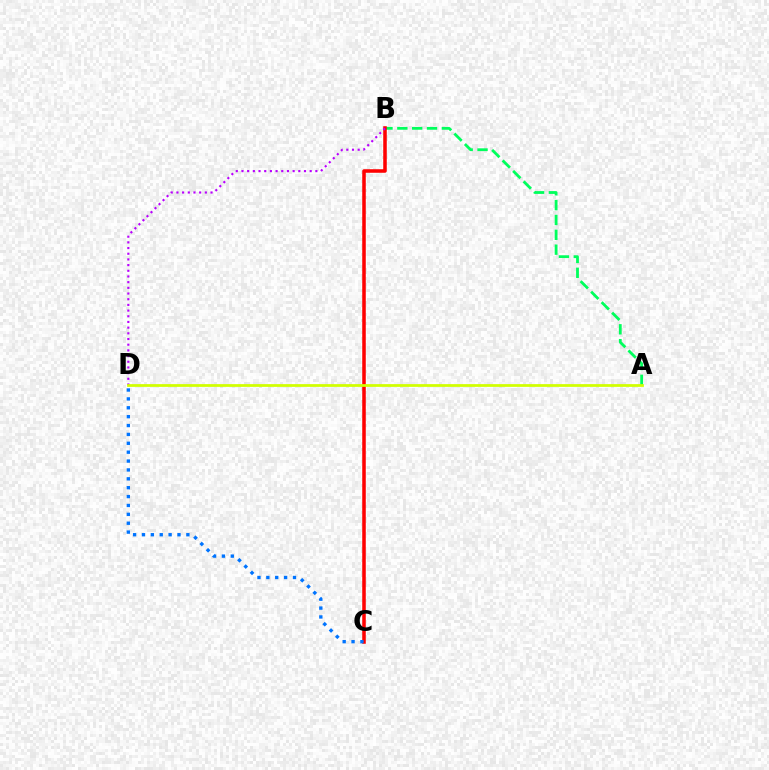{('A', 'B'): [{'color': '#00ff5c', 'line_style': 'dashed', 'thickness': 2.02}], ('B', 'C'): [{'color': '#ff0000', 'line_style': 'solid', 'thickness': 2.55}], ('B', 'D'): [{'color': '#b900ff', 'line_style': 'dotted', 'thickness': 1.54}], ('A', 'D'): [{'color': '#d1ff00', 'line_style': 'solid', 'thickness': 1.98}], ('C', 'D'): [{'color': '#0074ff', 'line_style': 'dotted', 'thickness': 2.41}]}